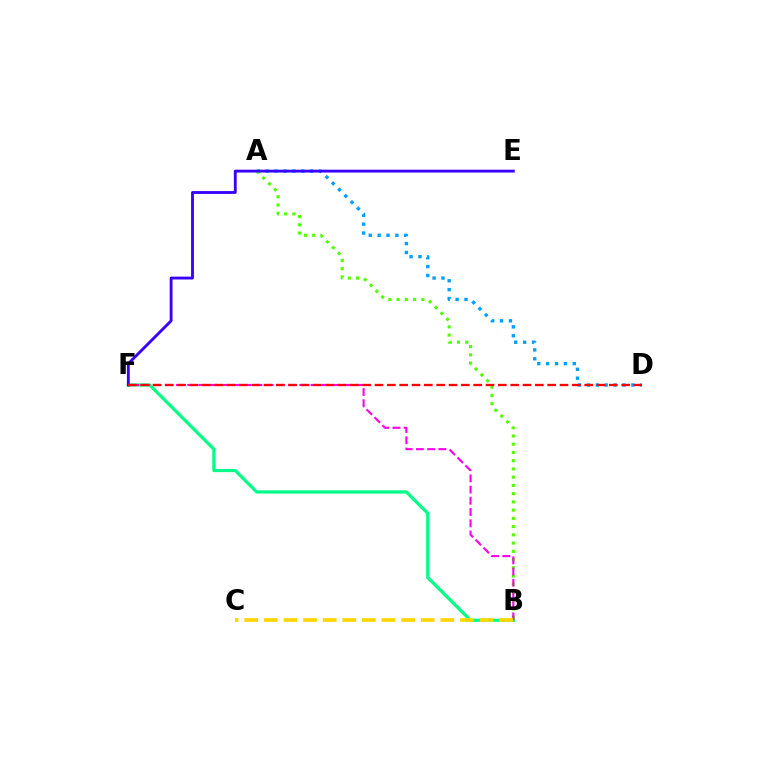{('A', 'D'): [{'color': '#009eff', 'line_style': 'dotted', 'thickness': 2.41}], ('A', 'B'): [{'color': '#4fff00', 'line_style': 'dotted', 'thickness': 2.24}], ('B', 'F'): [{'color': '#00ff86', 'line_style': 'solid', 'thickness': 2.31}, {'color': '#ff00ed', 'line_style': 'dashed', 'thickness': 1.52}], ('E', 'F'): [{'color': '#3700ff', 'line_style': 'solid', 'thickness': 2.05}], ('B', 'C'): [{'color': '#ffd500', 'line_style': 'dashed', 'thickness': 2.66}], ('D', 'F'): [{'color': '#ff0000', 'line_style': 'dashed', 'thickness': 1.68}]}